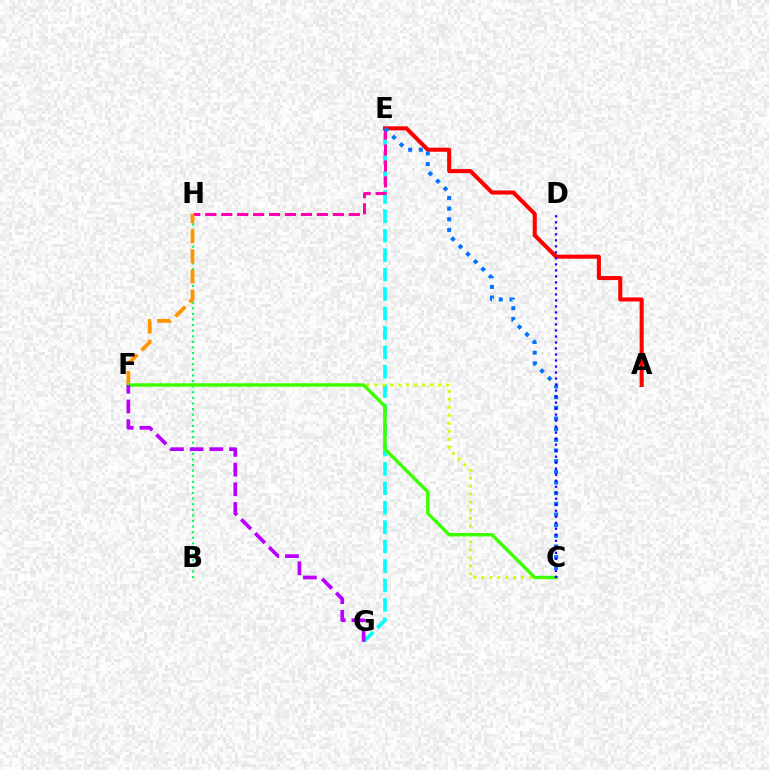{('E', 'G'): [{'color': '#00fff6', 'line_style': 'dashed', 'thickness': 2.64}], ('B', 'H'): [{'color': '#00ff5c', 'line_style': 'dotted', 'thickness': 1.52}], ('C', 'F'): [{'color': '#d1ff00', 'line_style': 'dotted', 'thickness': 2.17}, {'color': '#3dff00', 'line_style': 'solid', 'thickness': 2.45}], ('E', 'H'): [{'color': '#ff00ac', 'line_style': 'dashed', 'thickness': 2.17}], ('F', 'H'): [{'color': '#ff9400', 'line_style': 'dashed', 'thickness': 2.73}], ('A', 'E'): [{'color': '#ff0000', 'line_style': 'solid', 'thickness': 2.93}], ('C', 'E'): [{'color': '#0074ff', 'line_style': 'dotted', 'thickness': 2.9}], ('C', 'D'): [{'color': '#2500ff', 'line_style': 'dotted', 'thickness': 1.63}], ('F', 'G'): [{'color': '#b900ff', 'line_style': 'dashed', 'thickness': 2.67}]}